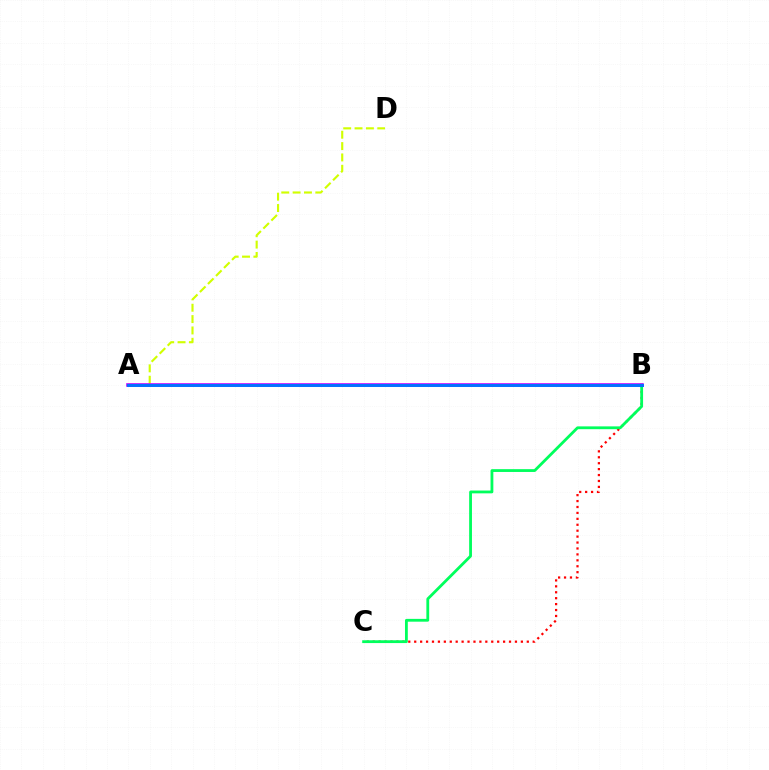{('B', 'C'): [{'color': '#ff0000', 'line_style': 'dotted', 'thickness': 1.61}, {'color': '#00ff5c', 'line_style': 'solid', 'thickness': 2.02}], ('A', 'D'): [{'color': '#d1ff00', 'line_style': 'dashed', 'thickness': 1.54}], ('A', 'B'): [{'color': '#b900ff', 'line_style': 'solid', 'thickness': 2.58}, {'color': '#0074ff', 'line_style': 'solid', 'thickness': 2.1}]}